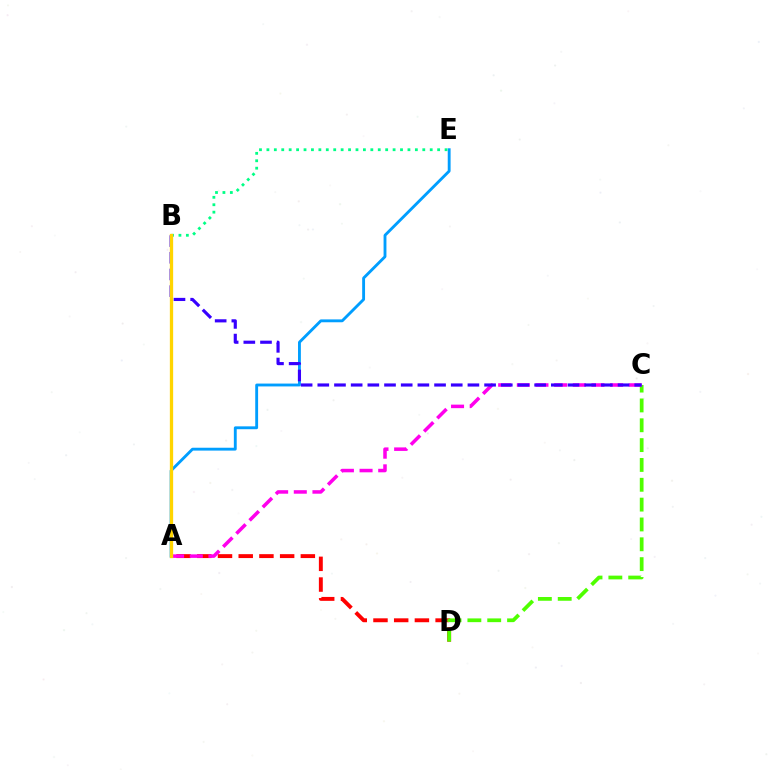{('A', 'D'): [{'color': '#ff0000', 'line_style': 'dashed', 'thickness': 2.81}], ('A', 'E'): [{'color': '#009eff', 'line_style': 'solid', 'thickness': 2.06}], ('C', 'D'): [{'color': '#4fff00', 'line_style': 'dashed', 'thickness': 2.69}], ('A', 'C'): [{'color': '#ff00ed', 'line_style': 'dashed', 'thickness': 2.53}], ('B', 'C'): [{'color': '#3700ff', 'line_style': 'dashed', 'thickness': 2.27}], ('B', 'E'): [{'color': '#00ff86', 'line_style': 'dotted', 'thickness': 2.02}], ('A', 'B'): [{'color': '#ffd500', 'line_style': 'solid', 'thickness': 2.37}]}